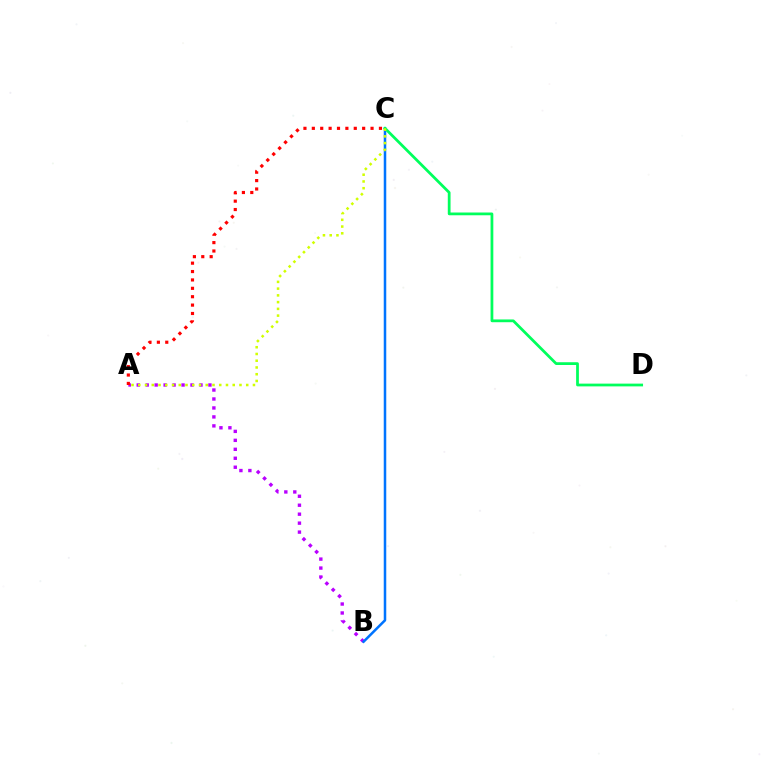{('A', 'B'): [{'color': '#b900ff', 'line_style': 'dotted', 'thickness': 2.44}], ('A', 'C'): [{'color': '#ff0000', 'line_style': 'dotted', 'thickness': 2.28}, {'color': '#d1ff00', 'line_style': 'dotted', 'thickness': 1.83}], ('B', 'C'): [{'color': '#0074ff', 'line_style': 'solid', 'thickness': 1.82}], ('C', 'D'): [{'color': '#00ff5c', 'line_style': 'solid', 'thickness': 1.99}]}